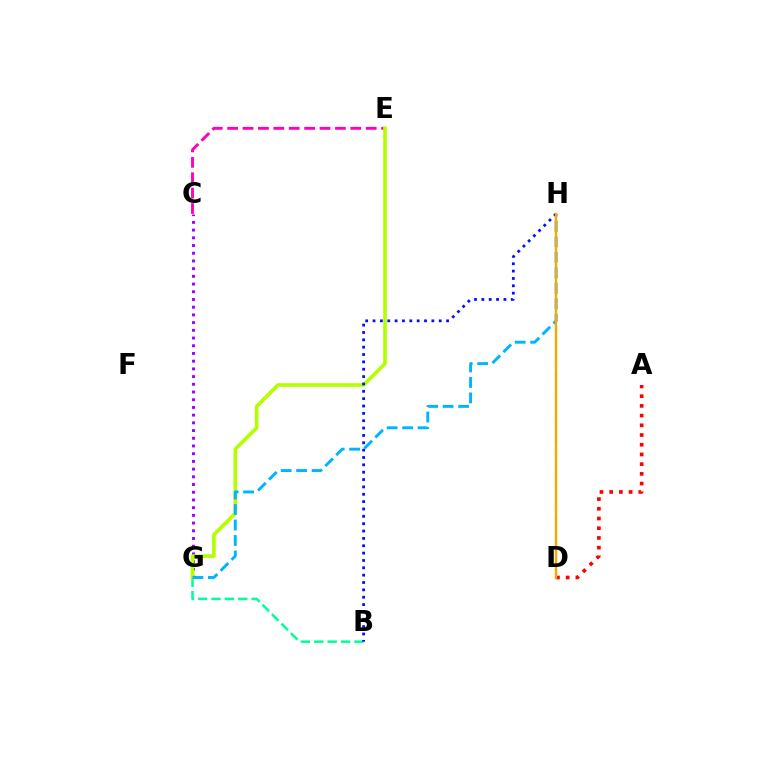{('C', 'E'): [{'color': '#ff00bd', 'line_style': 'dashed', 'thickness': 2.09}], ('C', 'G'): [{'color': '#9b00ff', 'line_style': 'dotted', 'thickness': 2.09}], ('D', 'H'): [{'color': '#08ff00', 'line_style': 'dashed', 'thickness': 1.5}, {'color': '#ffa500', 'line_style': 'solid', 'thickness': 1.7}], ('B', 'G'): [{'color': '#00ff9d', 'line_style': 'dashed', 'thickness': 1.82}], ('E', 'G'): [{'color': '#b3ff00', 'line_style': 'solid', 'thickness': 2.64}], ('G', 'H'): [{'color': '#00b5ff', 'line_style': 'dashed', 'thickness': 2.1}], ('A', 'D'): [{'color': '#ff0000', 'line_style': 'dotted', 'thickness': 2.64}], ('B', 'H'): [{'color': '#0010ff', 'line_style': 'dotted', 'thickness': 2.0}]}